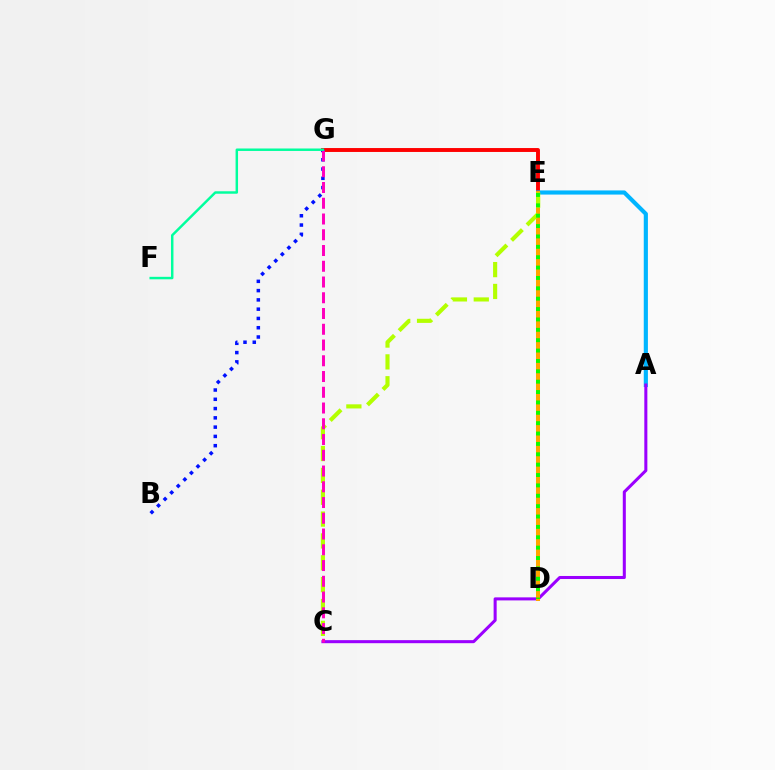{('E', 'G'): [{'color': '#ff0000', 'line_style': 'solid', 'thickness': 2.81}], ('A', 'E'): [{'color': '#00b5ff', 'line_style': 'solid', 'thickness': 2.98}], ('A', 'C'): [{'color': '#9b00ff', 'line_style': 'solid', 'thickness': 2.19}], ('D', 'E'): [{'color': '#ffa500', 'line_style': 'solid', 'thickness': 2.89}, {'color': '#08ff00', 'line_style': 'dotted', 'thickness': 2.82}], ('C', 'E'): [{'color': '#b3ff00', 'line_style': 'dashed', 'thickness': 2.97}], ('B', 'G'): [{'color': '#0010ff', 'line_style': 'dotted', 'thickness': 2.52}], ('C', 'G'): [{'color': '#ff00bd', 'line_style': 'dashed', 'thickness': 2.14}], ('F', 'G'): [{'color': '#00ff9d', 'line_style': 'solid', 'thickness': 1.77}]}